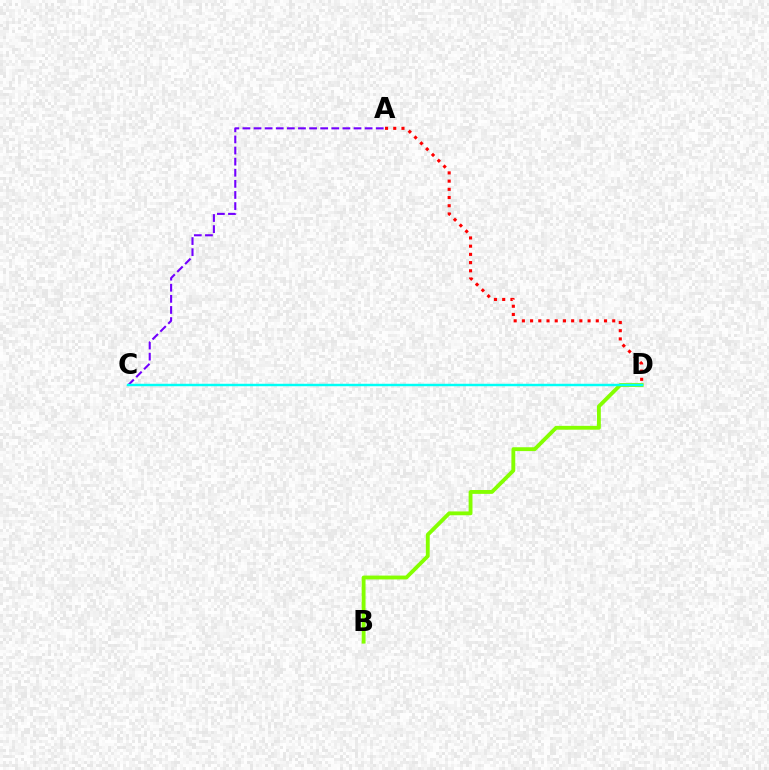{('A', 'C'): [{'color': '#7200ff', 'line_style': 'dashed', 'thickness': 1.51}], ('B', 'D'): [{'color': '#84ff00', 'line_style': 'solid', 'thickness': 2.77}], ('A', 'D'): [{'color': '#ff0000', 'line_style': 'dotted', 'thickness': 2.23}], ('C', 'D'): [{'color': '#00fff6', 'line_style': 'solid', 'thickness': 1.76}]}